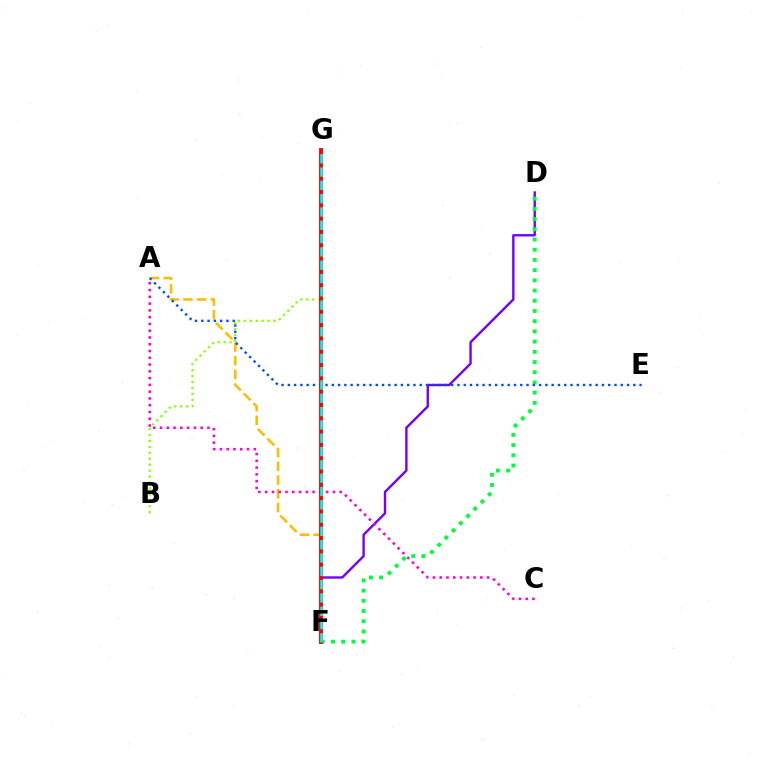{('D', 'F'): [{'color': '#7200ff', 'line_style': 'solid', 'thickness': 1.72}, {'color': '#00ff39', 'line_style': 'dotted', 'thickness': 2.77}], ('B', 'G'): [{'color': '#84ff00', 'line_style': 'dotted', 'thickness': 1.61}], ('A', 'F'): [{'color': '#ffbd00', 'line_style': 'dashed', 'thickness': 1.86}], ('A', 'C'): [{'color': '#ff00cf', 'line_style': 'dotted', 'thickness': 1.84}], ('A', 'E'): [{'color': '#004bff', 'line_style': 'dotted', 'thickness': 1.71}], ('F', 'G'): [{'color': '#ff0000', 'line_style': 'solid', 'thickness': 2.77}, {'color': '#00fff6', 'line_style': 'dashed', 'thickness': 1.81}]}